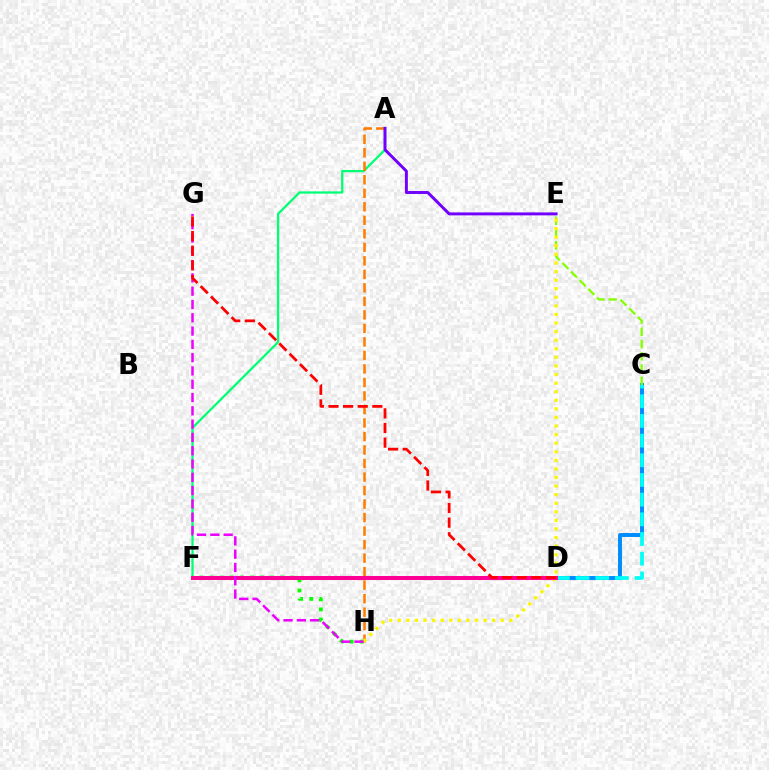{('A', 'F'): [{'color': '#00ff74', 'line_style': 'solid', 'thickness': 1.63}], ('F', 'H'): [{'color': '#08ff00', 'line_style': 'dotted', 'thickness': 2.74}], ('C', 'D'): [{'color': '#008cff', 'line_style': 'solid', 'thickness': 2.83}, {'color': '#00fff6', 'line_style': 'dashed', 'thickness': 2.67}], ('C', 'E'): [{'color': '#84ff00', 'line_style': 'dashed', 'thickness': 1.66}], ('A', 'H'): [{'color': '#ff7c00', 'line_style': 'dashed', 'thickness': 1.84}], ('D', 'F'): [{'color': '#0010ff', 'line_style': 'solid', 'thickness': 1.79}, {'color': '#ff0094', 'line_style': 'solid', 'thickness': 2.91}], ('E', 'H'): [{'color': '#fcf500', 'line_style': 'dotted', 'thickness': 2.33}], ('A', 'E'): [{'color': '#7200ff', 'line_style': 'solid', 'thickness': 2.12}], ('G', 'H'): [{'color': '#ee00ff', 'line_style': 'dashed', 'thickness': 1.81}], ('D', 'G'): [{'color': '#ff0000', 'line_style': 'dashed', 'thickness': 1.99}]}